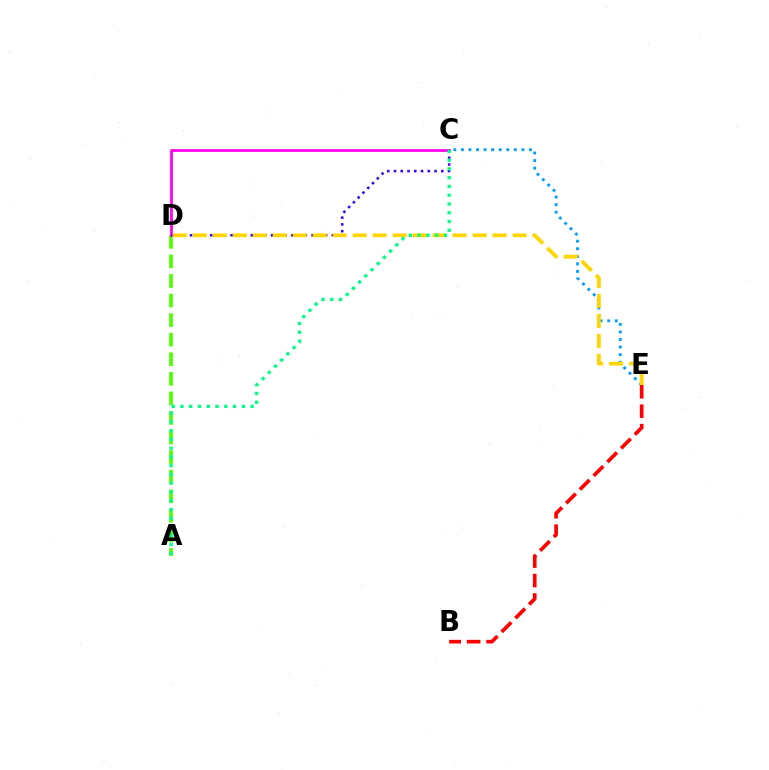{('C', 'E'): [{'color': '#009eff', 'line_style': 'dotted', 'thickness': 2.05}], ('A', 'D'): [{'color': '#4fff00', 'line_style': 'dashed', 'thickness': 2.66}], ('C', 'D'): [{'color': '#ff00ed', 'line_style': 'solid', 'thickness': 1.98}, {'color': '#3700ff', 'line_style': 'dotted', 'thickness': 1.83}], ('D', 'E'): [{'color': '#ffd500', 'line_style': 'dashed', 'thickness': 2.71}], ('B', 'E'): [{'color': '#ff0000', 'line_style': 'dashed', 'thickness': 2.64}], ('A', 'C'): [{'color': '#00ff86', 'line_style': 'dotted', 'thickness': 2.38}]}